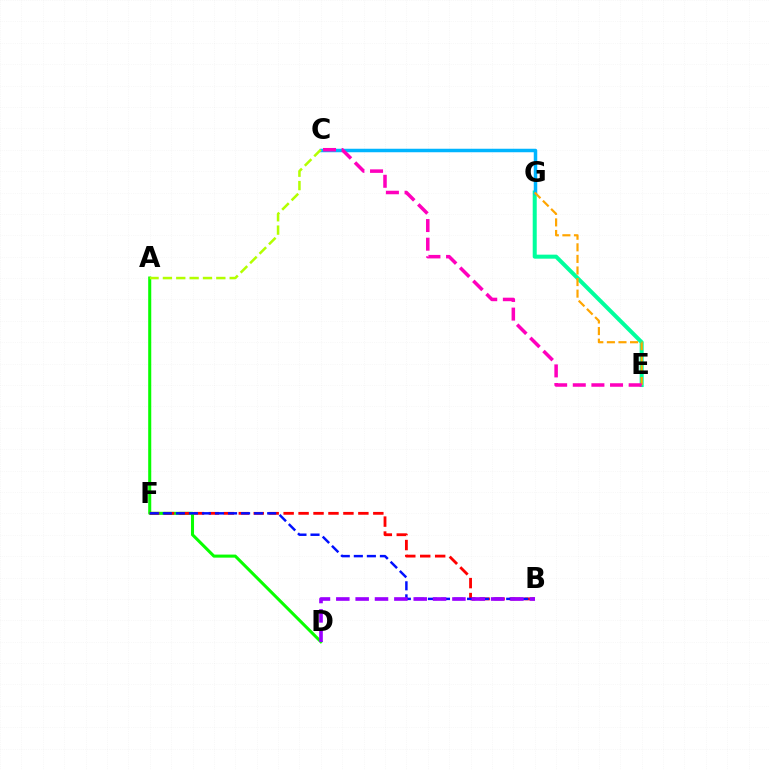{('A', 'D'): [{'color': '#08ff00', 'line_style': 'solid', 'thickness': 2.2}], ('B', 'F'): [{'color': '#ff0000', 'line_style': 'dashed', 'thickness': 2.03}, {'color': '#0010ff', 'line_style': 'dashed', 'thickness': 1.77}], ('E', 'G'): [{'color': '#00ff9d', 'line_style': 'solid', 'thickness': 2.89}, {'color': '#ffa500', 'line_style': 'dashed', 'thickness': 1.57}], ('C', 'G'): [{'color': '#00b5ff', 'line_style': 'solid', 'thickness': 2.52}], ('C', 'E'): [{'color': '#ff00bd', 'line_style': 'dashed', 'thickness': 2.53}], ('A', 'C'): [{'color': '#b3ff00', 'line_style': 'dashed', 'thickness': 1.81}], ('B', 'D'): [{'color': '#9b00ff', 'line_style': 'dashed', 'thickness': 2.63}]}